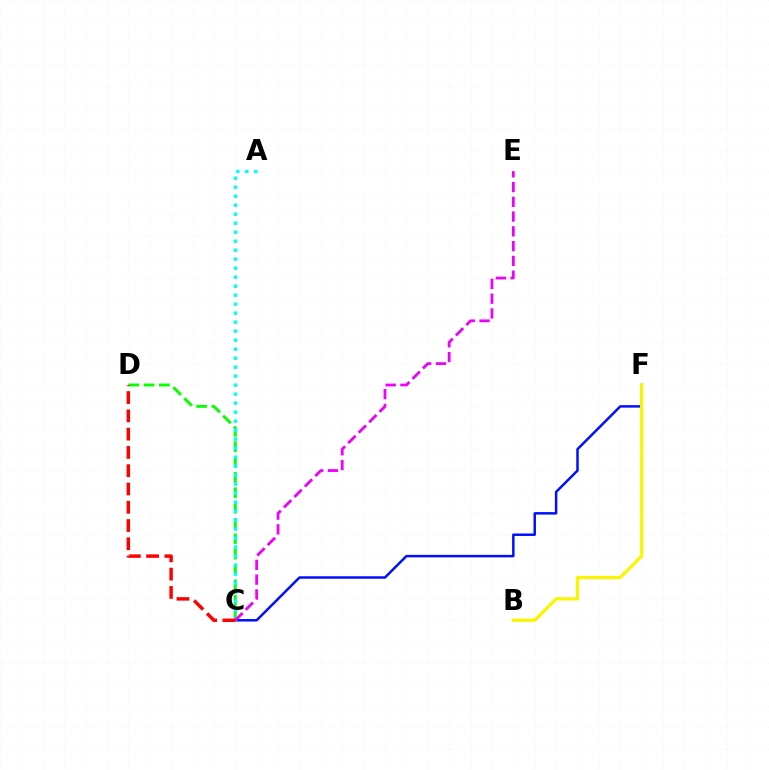{('C', 'F'): [{'color': '#0010ff', 'line_style': 'solid', 'thickness': 1.79}], ('C', 'D'): [{'color': '#08ff00', 'line_style': 'dashed', 'thickness': 2.09}, {'color': '#ff0000', 'line_style': 'dashed', 'thickness': 2.48}], ('A', 'C'): [{'color': '#00fff6', 'line_style': 'dotted', 'thickness': 2.44}], ('C', 'E'): [{'color': '#ee00ff', 'line_style': 'dashed', 'thickness': 2.01}], ('B', 'F'): [{'color': '#fcf500', 'line_style': 'solid', 'thickness': 2.31}]}